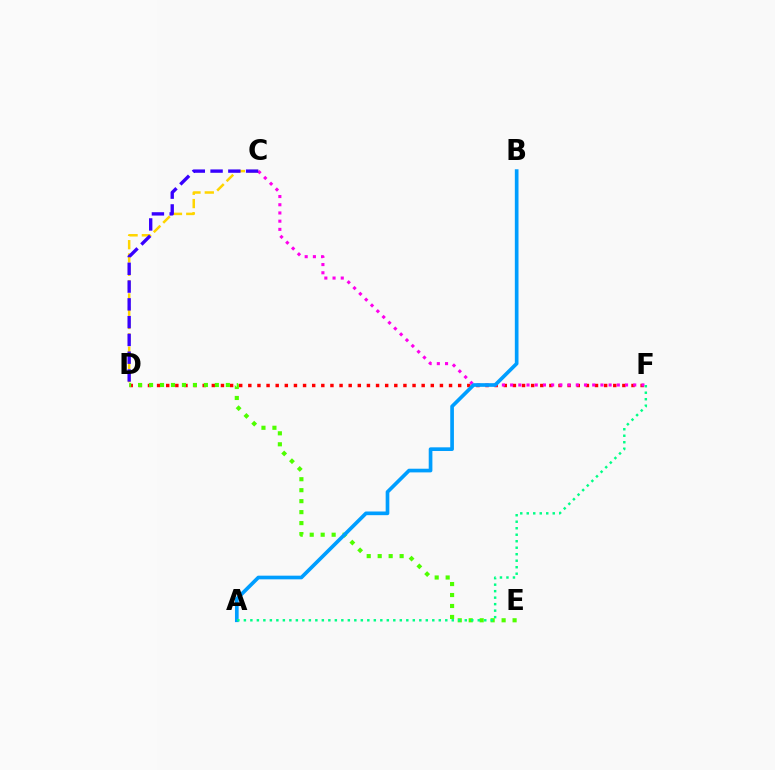{('D', 'F'): [{'color': '#ff0000', 'line_style': 'dotted', 'thickness': 2.48}], ('C', 'D'): [{'color': '#ffd500', 'line_style': 'dashed', 'thickness': 1.81}, {'color': '#3700ff', 'line_style': 'dashed', 'thickness': 2.41}], ('C', 'F'): [{'color': '#ff00ed', 'line_style': 'dotted', 'thickness': 2.23}], ('D', 'E'): [{'color': '#4fff00', 'line_style': 'dotted', 'thickness': 2.98}], ('A', 'B'): [{'color': '#009eff', 'line_style': 'solid', 'thickness': 2.65}], ('A', 'F'): [{'color': '#00ff86', 'line_style': 'dotted', 'thickness': 1.77}]}